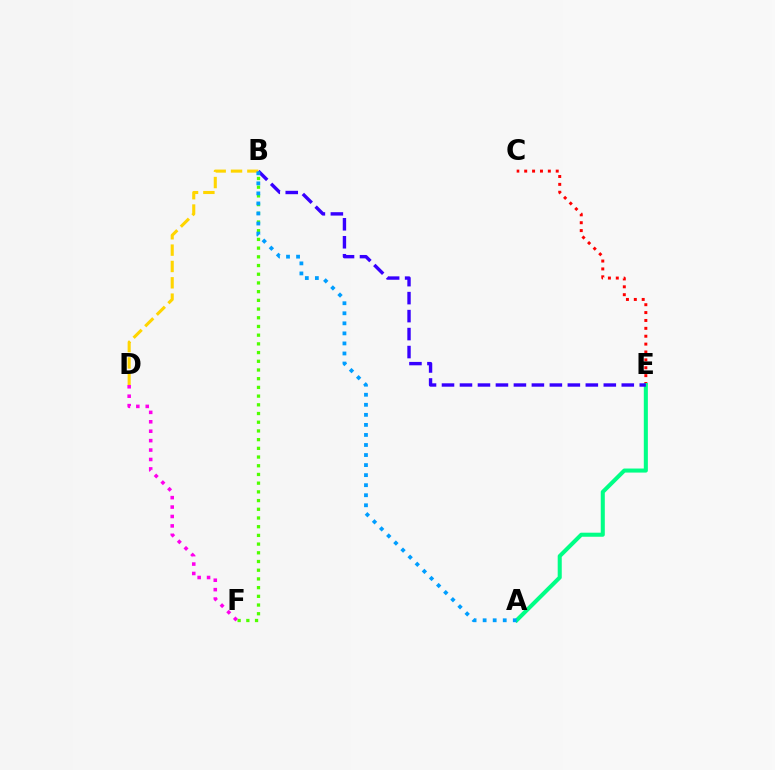{('C', 'E'): [{'color': '#ff0000', 'line_style': 'dotted', 'thickness': 2.14}], ('A', 'E'): [{'color': '#00ff86', 'line_style': 'solid', 'thickness': 2.92}], ('B', 'E'): [{'color': '#3700ff', 'line_style': 'dashed', 'thickness': 2.44}], ('B', 'D'): [{'color': '#ffd500', 'line_style': 'dashed', 'thickness': 2.22}], ('B', 'F'): [{'color': '#4fff00', 'line_style': 'dotted', 'thickness': 2.37}], ('D', 'F'): [{'color': '#ff00ed', 'line_style': 'dotted', 'thickness': 2.56}], ('A', 'B'): [{'color': '#009eff', 'line_style': 'dotted', 'thickness': 2.73}]}